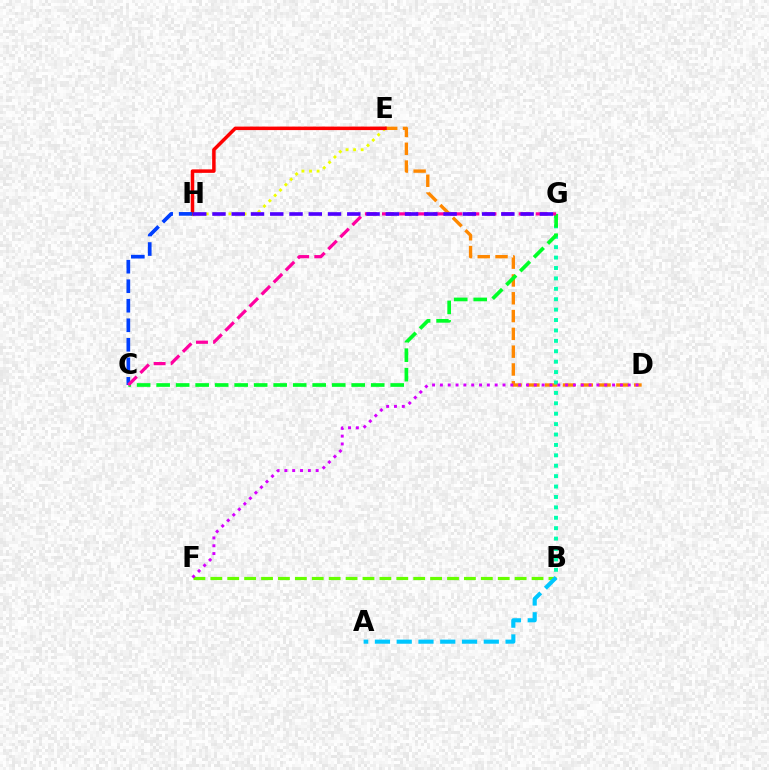{('E', 'H'): [{'color': '#eeff00', 'line_style': 'dotted', 'thickness': 2.06}, {'color': '#ff0000', 'line_style': 'solid', 'thickness': 2.52}], ('D', 'E'): [{'color': '#ff8800', 'line_style': 'dashed', 'thickness': 2.42}], ('B', 'F'): [{'color': '#66ff00', 'line_style': 'dashed', 'thickness': 2.3}], ('B', 'G'): [{'color': '#00ffaf', 'line_style': 'dotted', 'thickness': 2.83}], ('C', 'G'): [{'color': '#00ff27', 'line_style': 'dashed', 'thickness': 2.65}, {'color': '#ff00a0', 'line_style': 'dashed', 'thickness': 2.32}], ('C', 'H'): [{'color': '#003fff', 'line_style': 'dashed', 'thickness': 2.65}], ('A', 'B'): [{'color': '#00c7ff', 'line_style': 'dashed', 'thickness': 2.96}], ('D', 'F'): [{'color': '#d600ff', 'line_style': 'dotted', 'thickness': 2.13}], ('G', 'H'): [{'color': '#4f00ff', 'line_style': 'dashed', 'thickness': 2.62}]}